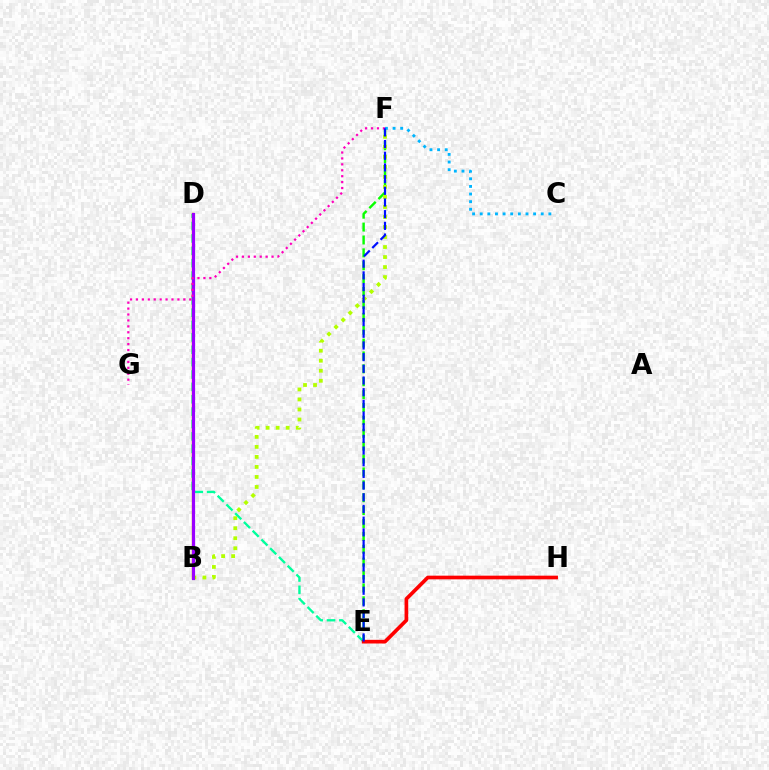{('E', 'F'): [{'color': '#08ff00', 'line_style': 'dashed', 'thickness': 1.75}, {'color': '#0010ff', 'line_style': 'dashed', 'thickness': 1.59}], ('D', 'E'): [{'color': '#00ff9d', 'line_style': 'dashed', 'thickness': 1.68}], ('B', 'D'): [{'color': '#ffa500', 'line_style': 'solid', 'thickness': 1.71}, {'color': '#9b00ff', 'line_style': 'solid', 'thickness': 2.29}], ('B', 'F'): [{'color': '#b3ff00', 'line_style': 'dotted', 'thickness': 2.72}], ('E', 'H'): [{'color': '#ff0000', 'line_style': 'solid', 'thickness': 2.64}], ('C', 'F'): [{'color': '#00b5ff', 'line_style': 'dotted', 'thickness': 2.07}], ('F', 'G'): [{'color': '#ff00bd', 'line_style': 'dotted', 'thickness': 1.61}]}